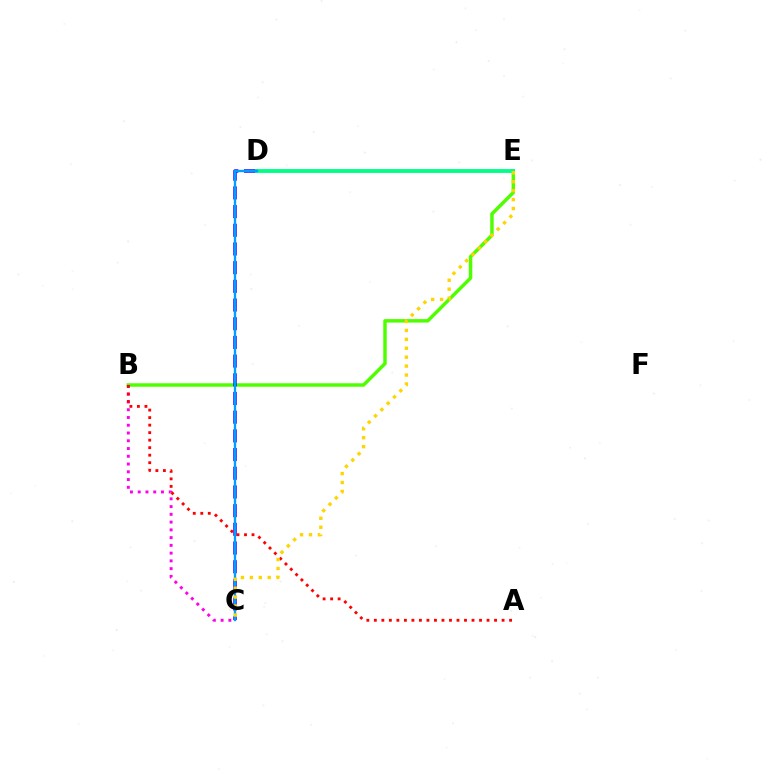{('B', 'E'): [{'color': '#4fff00', 'line_style': 'solid', 'thickness': 2.5}], ('B', 'C'): [{'color': '#ff00ed', 'line_style': 'dotted', 'thickness': 2.11}], ('C', 'D'): [{'color': '#3700ff', 'line_style': 'dashed', 'thickness': 2.54}, {'color': '#009eff', 'line_style': 'solid', 'thickness': 1.68}], ('D', 'E'): [{'color': '#00ff86', 'line_style': 'solid', 'thickness': 2.79}], ('A', 'B'): [{'color': '#ff0000', 'line_style': 'dotted', 'thickness': 2.04}], ('C', 'E'): [{'color': '#ffd500', 'line_style': 'dotted', 'thickness': 2.43}]}